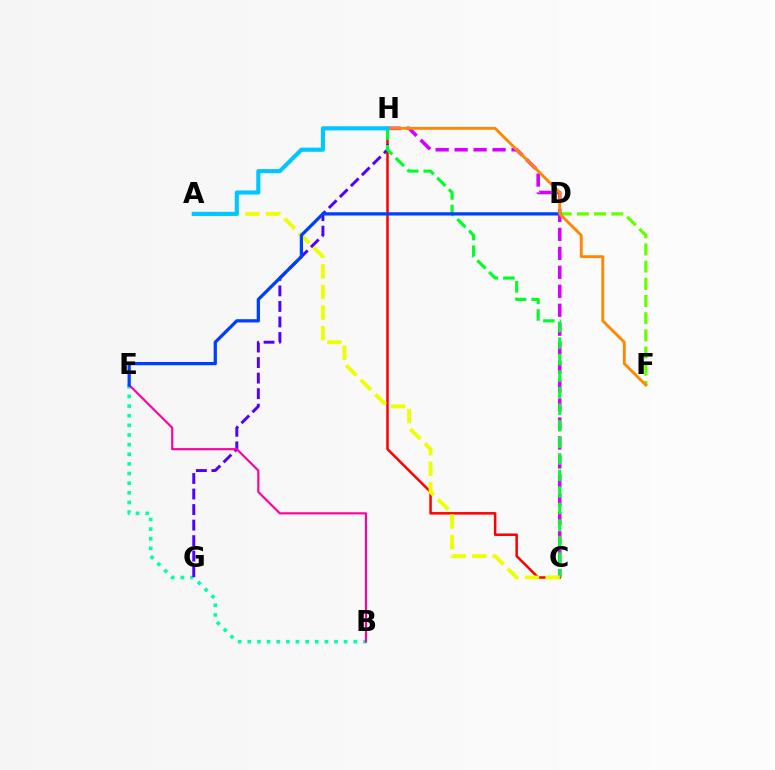{('B', 'E'): [{'color': '#00ffaf', 'line_style': 'dotted', 'thickness': 2.62}, {'color': '#ff00a0', 'line_style': 'solid', 'thickness': 1.55}], ('C', 'H'): [{'color': '#d600ff', 'line_style': 'dashed', 'thickness': 2.58}, {'color': '#ff0000', 'line_style': 'solid', 'thickness': 1.81}, {'color': '#00ff27', 'line_style': 'dashed', 'thickness': 2.25}], ('G', 'H'): [{'color': '#4f00ff', 'line_style': 'dashed', 'thickness': 2.11}], ('A', 'C'): [{'color': '#eeff00', 'line_style': 'dashed', 'thickness': 2.79}], ('D', 'F'): [{'color': '#66ff00', 'line_style': 'dashed', 'thickness': 2.33}], ('D', 'E'): [{'color': '#003fff', 'line_style': 'solid', 'thickness': 2.35}], ('F', 'H'): [{'color': '#ff8800', 'line_style': 'solid', 'thickness': 2.07}], ('A', 'H'): [{'color': '#00c7ff', 'line_style': 'solid', 'thickness': 2.98}]}